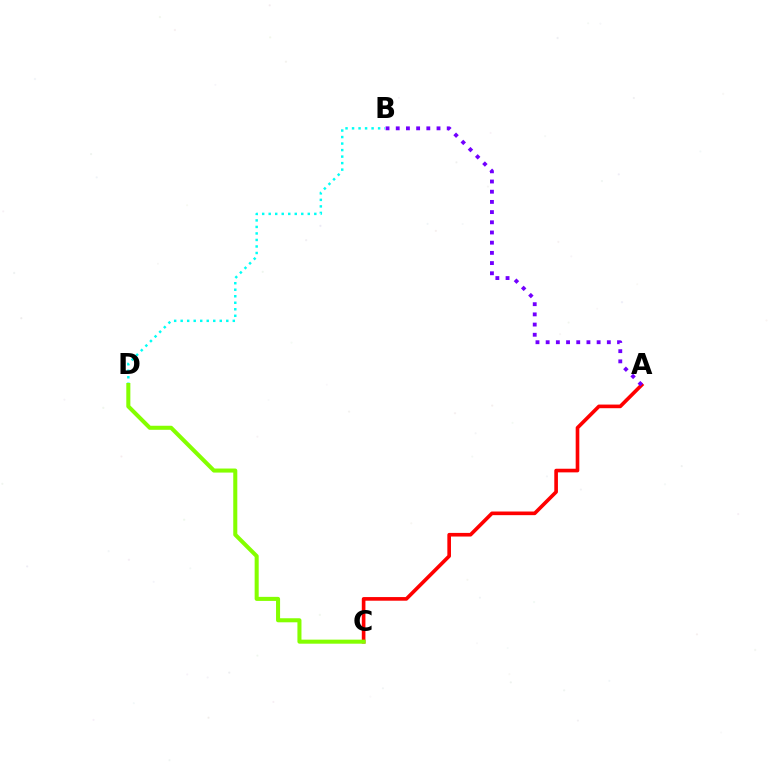{('B', 'D'): [{'color': '#00fff6', 'line_style': 'dotted', 'thickness': 1.77}], ('A', 'C'): [{'color': '#ff0000', 'line_style': 'solid', 'thickness': 2.62}], ('C', 'D'): [{'color': '#84ff00', 'line_style': 'solid', 'thickness': 2.91}], ('A', 'B'): [{'color': '#7200ff', 'line_style': 'dotted', 'thickness': 2.77}]}